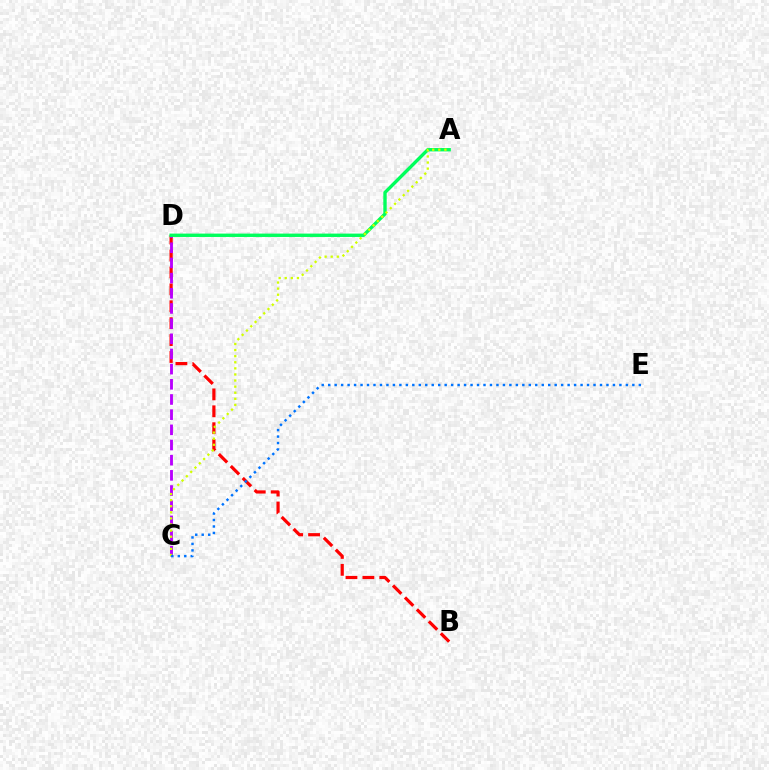{('B', 'D'): [{'color': '#ff0000', 'line_style': 'dashed', 'thickness': 2.3}], ('C', 'D'): [{'color': '#b900ff', 'line_style': 'dashed', 'thickness': 2.06}], ('A', 'D'): [{'color': '#00ff5c', 'line_style': 'solid', 'thickness': 2.43}], ('A', 'C'): [{'color': '#d1ff00', 'line_style': 'dotted', 'thickness': 1.65}], ('C', 'E'): [{'color': '#0074ff', 'line_style': 'dotted', 'thickness': 1.76}]}